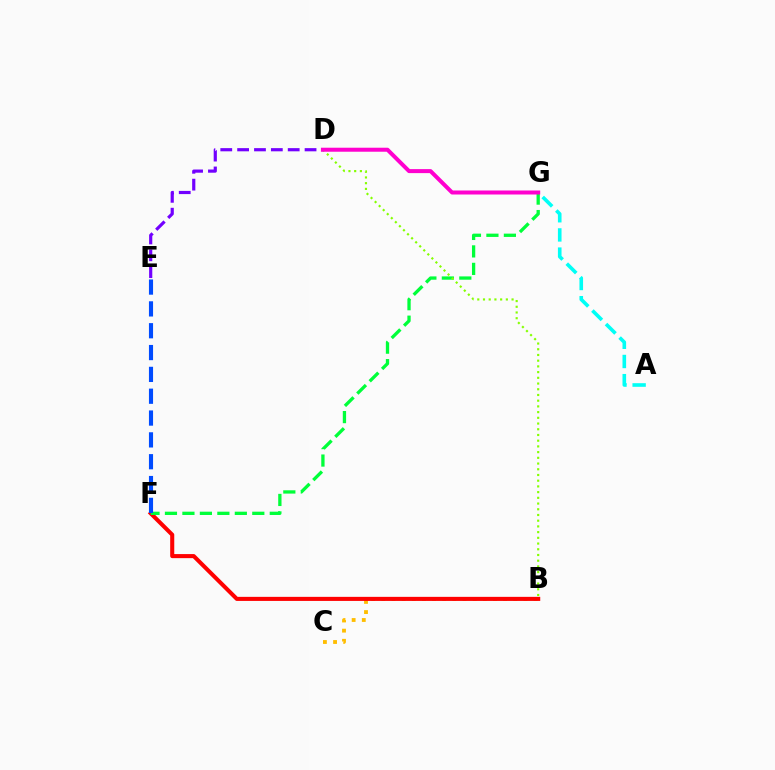{('B', 'C'): [{'color': '#ffbd00', 'line_style': 'dotted', 'thickness': 2.76}], ('D', 'E'): [{'color': '#7200ff', 'line_style': 'dashed', 'thickness': 2.29}], ('B', 'F'): [{'color': '#ff0000', 'line_style': 'solid', 'thickness': 2.93}], ('A', 'G'): [{'color': '#00fff6', 'line_style': 'dashed', 'thickness': 2.61}], ('F', 'G'): [{'color': '#00ff39', 'line_style': 'dashed', 'thickness': 2.37}], ('B', 'D'): [{'color': '#84ff00', 'line_style': 'dotted', 'thickness': 1.55}], ('D', 'G'): [{'color': '#ff00cf', 'line_style': 'solid', 'thickness': 2.89}], ('E', 'F'): [{'color': '#004bff', 'line_style': 'dashed', 'thickness': 2.97}]}